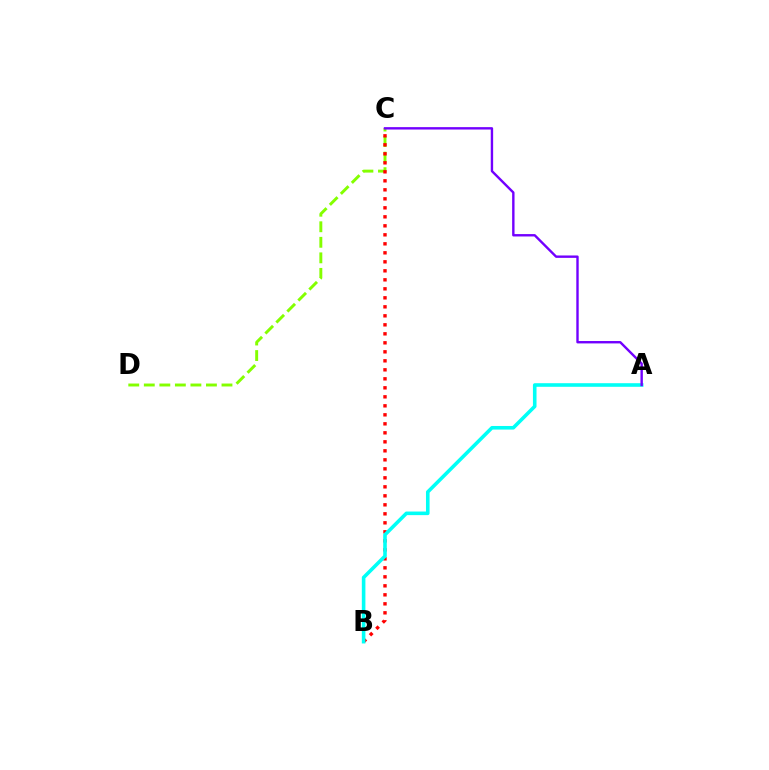{('C', 'D'): [{'color': '#84ff00', 'line_style': 'dashed', 'thickness': 2.11}], ('B', 'C'): [{'color': '#ff0000', 'line_style': 'dotted', 'thickness': 2.45}], ('A', 'B'): [{'color': '#00fff6', 'line_style': 'solid', 'thickness': 2.59}], ('A', 'C'): [{'color': '#7200ff', 'line_style': 'solid', 'thickness': 1.72}]}